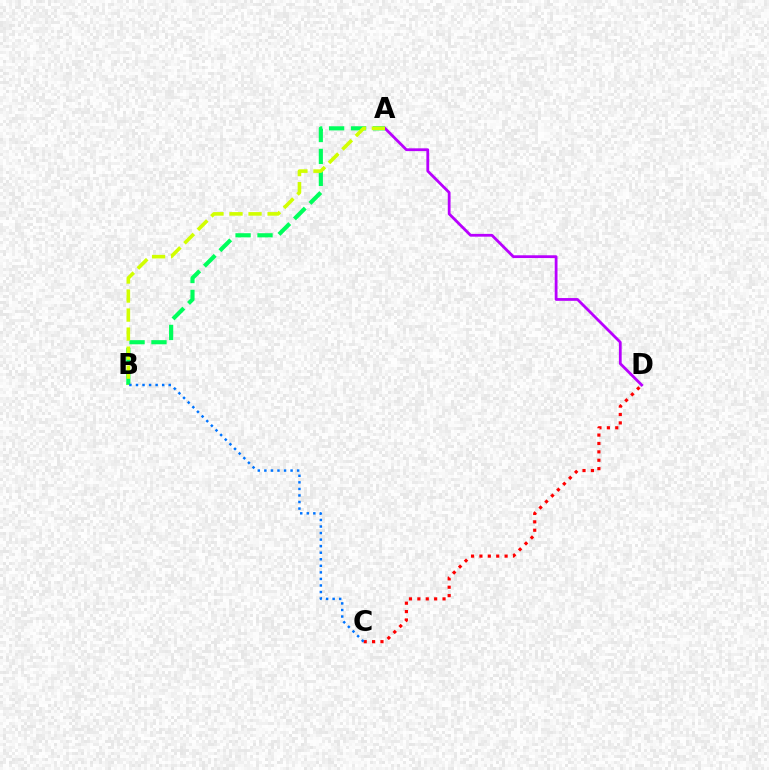{('A', 'B'): [{'color': '#00ff5c', 'line_style': 'dashed', 'thickness': 2.98}, {'color': '#d1ff00', 'line_style': 'dashed', 'thickness': 2.59}], ('C', 'D'): [{'color': '#ff0000', 'line_style': 'dotted', 'thickness': 2.28}], ('A', 'D'): [{'color': '#b900ff', 'line_style': 'solid', 'thickness': 2.01}], ('B', 'C'): [{'color': '#0074ff', 'line_style': 'dotted', 'thickness': 1.78}]}